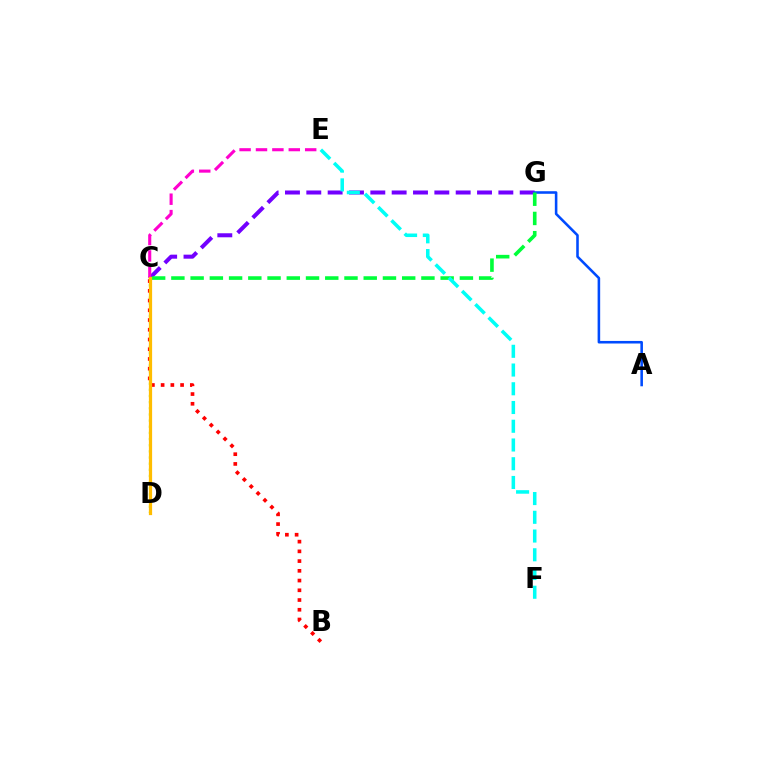{('C', 'G'): [{'color': '#7200ff', 'line_style': 'dashed', 'thickness': 2.9}, {'color': '#00ff39', 'line_style': 'dashed', 'thickness': 2.61}], ('A', 'G'): [{'color': '#004bff', 'line_style': 'solid', 'thickness': 1.85}], ('C', 'D'): [{'color': '#84ff00', 'line_style': 'dotted', 'thickness': 1.67}, {'color': '#ffbd00', 'line_style': 'solid', 'thickness': 2.32}], ('E', 'F'): [{'color': '#00fff6', 'line_style': 'dashed', 'thickness': 2.55}], ('B', 'C'): [{'color': '#ff0000', 'line_style': 'dotted', 'thickness': 2.64}], ('C', 'E'): [{'color': '#ff00cf', 'line_style': 'dashed', 'thickness': 2.23}]}